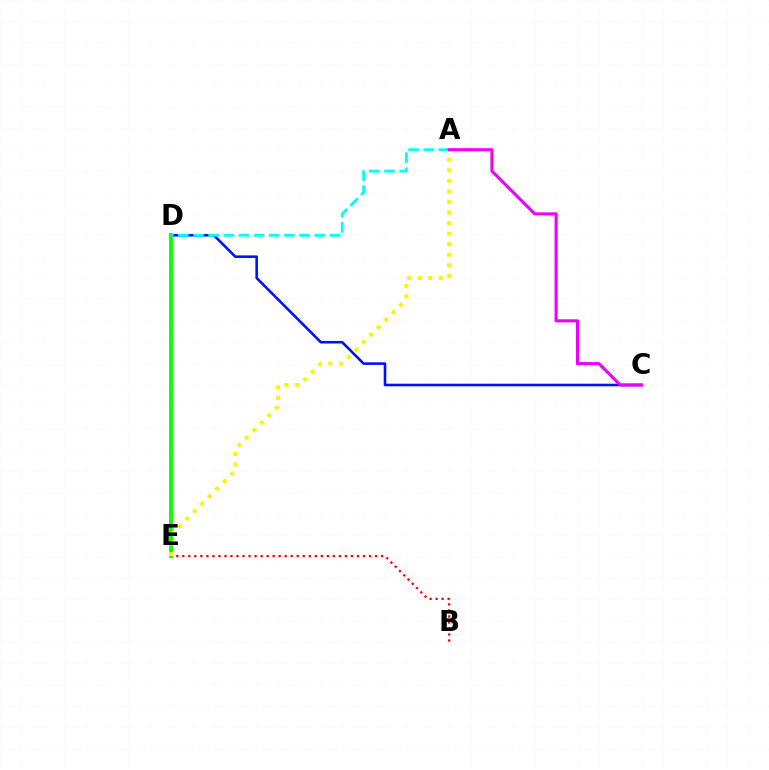{('C', 'D'): [{'color': '#0010ff', 'line_style': 'solid', 'thickness': 1.86}], ('B', 'E'): [{'color': '#ff0000', 'line_style': 'dotted', 'thickness': 1.64}], ('D', 'E'): [{'color': '#08ff00', 'line_style': 'solid', 'thickness': 2.77}], ('A', 'D'): [{'color': '#00fff6', 'line_style': 'dashed', 'thickness': 2.06}], ('A', 'E'): [{'color': '#fcf500', 'line_style': 'dotted', 'thickness': 2.87}], ('A', 'C'): [{'color': '#ee00ff', 'line_style': 'solid', 'thickness': 2.22}]}